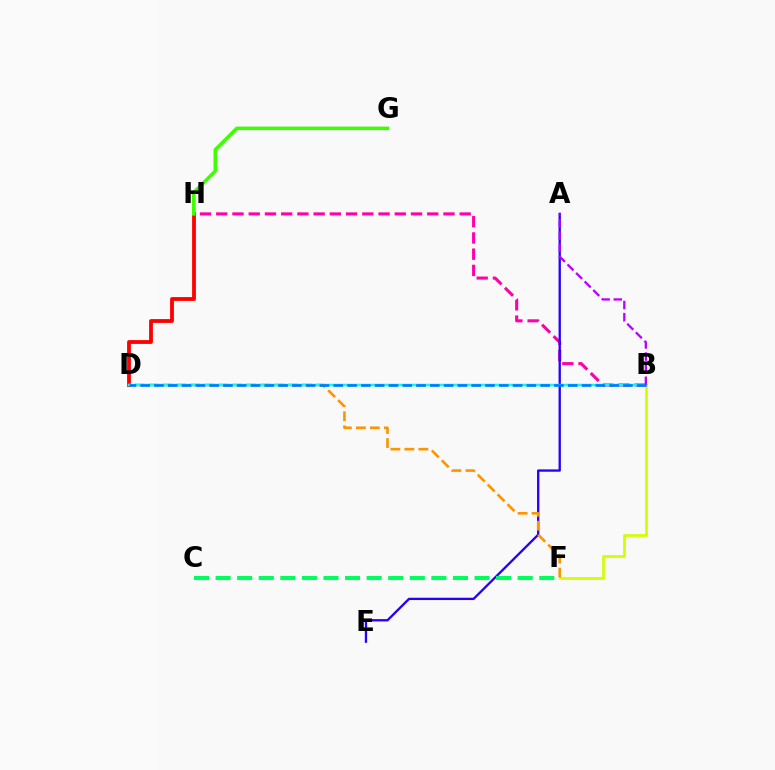{('B', 'H'): [{'color': '#ff00ac', 'line_style': 'dashed', 'thickness': 2.2}], ('D', 'H'): [{'color': '#ff0000', 'line_style': 'solid', 'thickness': 2.74}], ('B', 'F'): [{'color': '#d1ff00', 'line_style': 'solid', 'thickness': 1.97}], ('A', 'E'): [{'color': '#2500ff', 'line_style': 'solid', 'thickness': 1.67}], ('D', 'F'): [{'color': '#ff9400', 'line_style': 'dashed', 'thickness': 1.9}], ('C', 'F'): [{'color': '#00ff5c', 'line_style': 'dashed', 'thickness': 2.93}], ('B', 'D'): [{'color': '#00fff6', 'line_style': 'solid', 'thickness': 1.8}, {'color': '#0074ff', 'line_style': 'dashed', 'thickness': 1.87}], ('G', 'H'): [{'color': '#3dff00', 'line_style': 'solid', 'thickness': 2.52}], ('A', 'B'): [{'color': '#b900ff', 'line_style': 'dashed', 'thickness': 1.64}]}